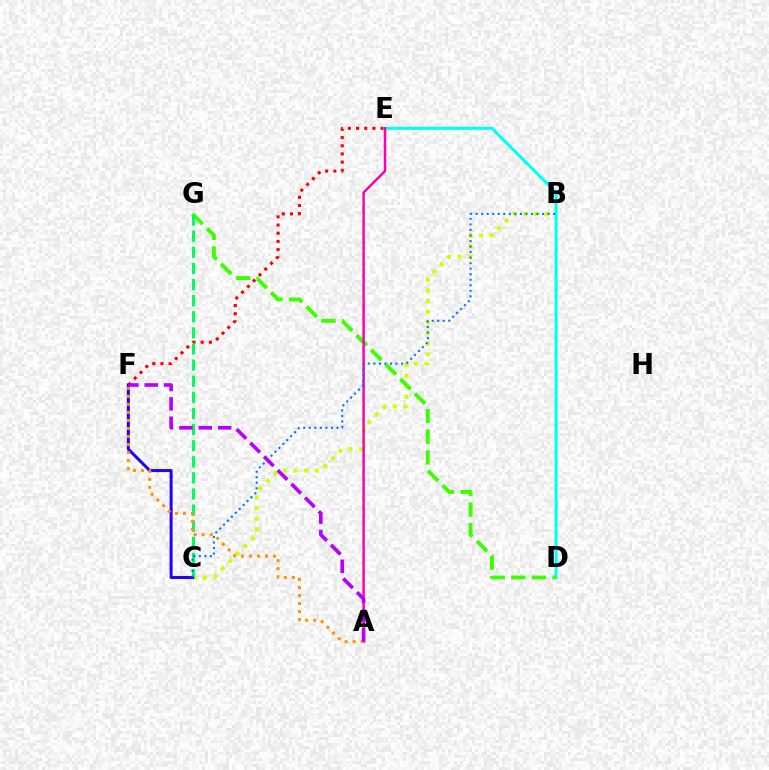{('B', 'C'): [{'color': '#d1ff00', 'line_style': 'dotted', 'thickness': 2.89}, {'color': '#0074ff', 'line_style': 'dotted', 'thickness': 1.5}], ('E', 'F'): [{'color': '#ff0000', 'line_style': 'dotted', 'thickness': 2.22}], ('D', 'E'): [{'color': '#00fff6', 'line_style': 'solid', 'thickness': 2.15}], ('D', 'G'): [{'color': '#3dff00', 'line_style': 'dashed', 'thickness': 2.8}], ('A', 'E'): [{'color': '#ff00ac', 'line_style': 'solid', 'thickness': 1.78}], ('C', 'G'): [{'color': '#00ff5c', 'line_style': 'dashed', 'thickness': 2.19}], ('C', 'F'): [{'color': '#2500ff', 'line_style': 'solid', 'thickness': 2.18}], ('A', 'F'): [{'color': '#ff9400', 'line_style': 'dotted', 'thickness': 2.18}, {'color': '#b900ff', 'line_style': 'dashed', 'thickness': 2.63}]}